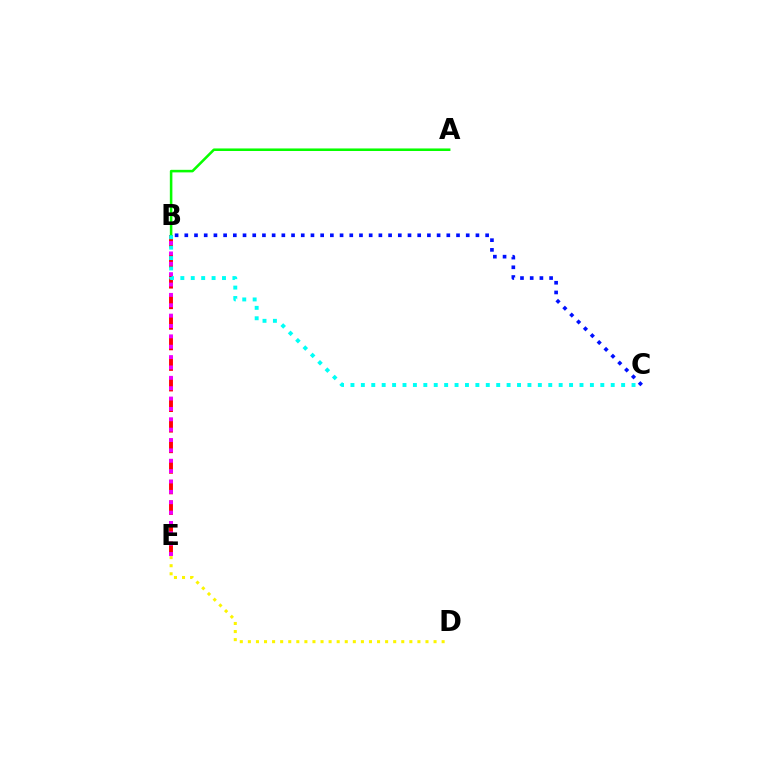{('B', 'E'): [{'color': '#ff0000', 'line_style': 'dashed', 'thickness': 2.79}, {'color': '#ee00ff', 'line_style': 'dotted', 'thickness': 2.82}], ('A', 'B'): [{'color': '#08ff00', 'line_style': 'solid', 'thickness': 1.84}], ('B', 'C'): [{'color': '#00fff6', 'line_style': 'dotted', 'thickness': 2.83}, {'color': '#0010ff', 'line_style': 'dotted', 'thickness': 2.64}], ('D', 'E'): [{'color': '#fcf500', 'line_style': 'dotted', 'thickness': 2.19}]}